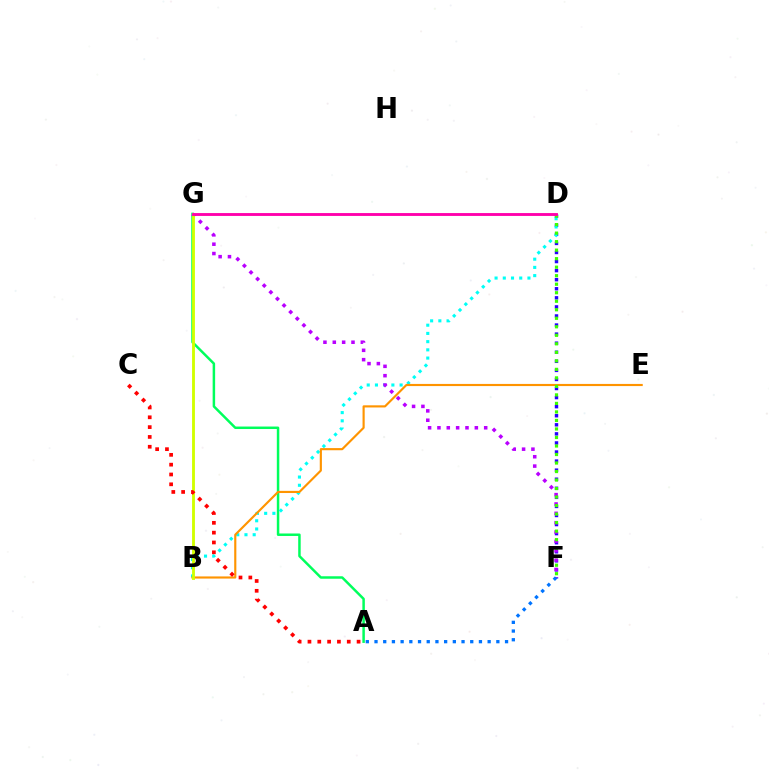{('A', 'G'): [{'color': '#00ff5c', 'line_style': 'solid', 'thickness': 1.79}], ('D', 'F'): [{'color': '#2500ff', 'line_style': 'dotted', 'thickness': 2.46}, {'color': '#3dff00', 'line_style': 'dotted', 'thickness': 2.31}], ('B', 'D'): [{'color': '#00fff6', 'line_style': 'dotted', 'thickness': 2.23}], ('B', 'E'): [{'color': '#ff9400', 'line_style': 'solid', 'thickness': 1.55}], ('F', 'G'): [{'color': '#b900ff', 'line_style': 'dotted', 'thickness': 2.54}], ('A', 'F'): [{'color': '#0074ff', 'line_style': 'dotted', 'thickness': 2.36}], ('B', 'G'): [{'color': '#d1ff00', 'line_style': 'solid', 'thickness': 2.07}], ('D', 'G'): [{'color': '#ff00ac', 'line_style': 'solid', 'thickness': 2.06}], ('A', 'C'): [{'color': '#ff0000', 'line_style': 'dotted', 'thickness': 2.67}]}